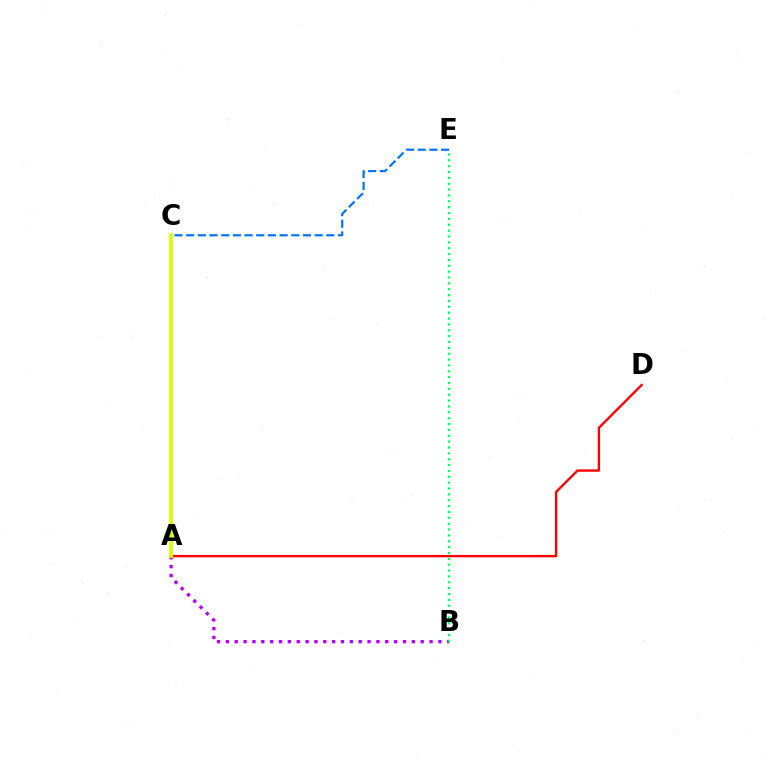{('C', 'E'): [{'color': '#0074ff', 'line_style': 'dashed', 'thickness': 1.59}], ('A', 'B'): [{'color': '#b900ff', 'line_style': 'dotted', 'thickness': 2.41}], ('A', 'D'): [{'color': '#ff0000', 'line_style': 'solid', 'thickness': 1.7}], ('A', 'C'): [{'color': '#d1ff00', 'line_style': 'solid', 'thickness': 2.71}], ('B', 'E'): [{'color': '#00ff5c', 'line_style': 'dotted', 'thickness': 1.59}]}